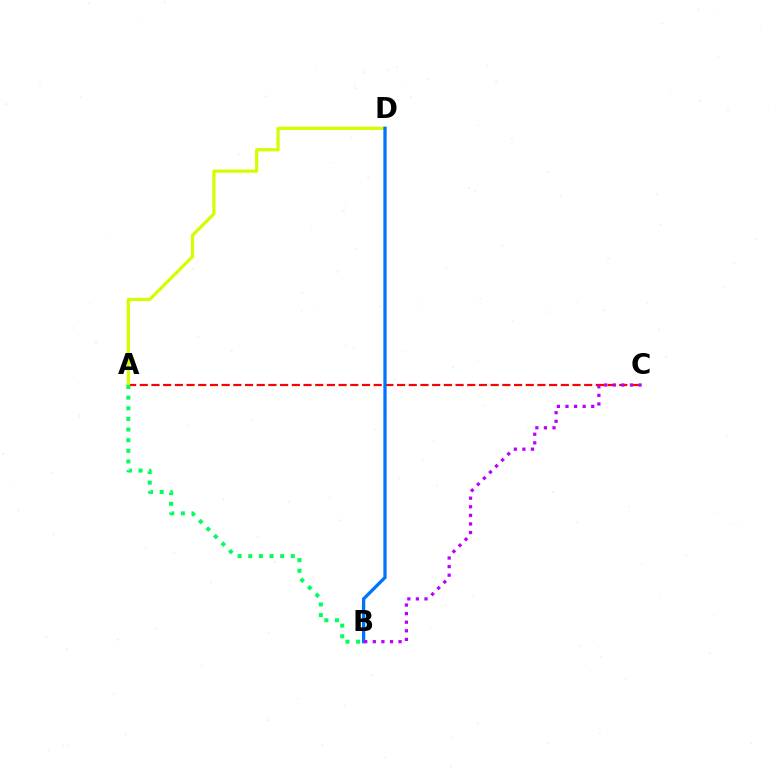{('A', 'C'): [{'color': '#ff0000', 'line_style': 'dashed', 'thickness': 1.59}], ('A', 'D'): [{'color': '#d1ff00', 'line_style': 'solid', 'thickness': 2.32}], ('A', 'B'): [{'color': '#00ff5c', 'line_style': 'dotted', 'thickness': 2.89}], ('B', 'D'): [{'color': '#0074ff', 'line_style': 'solid', 'thickness': 2.38}], ('B', 'C'): [{'color': '#b900ff', 'line_style': 'dotted', 'thickness': 2.33}]}